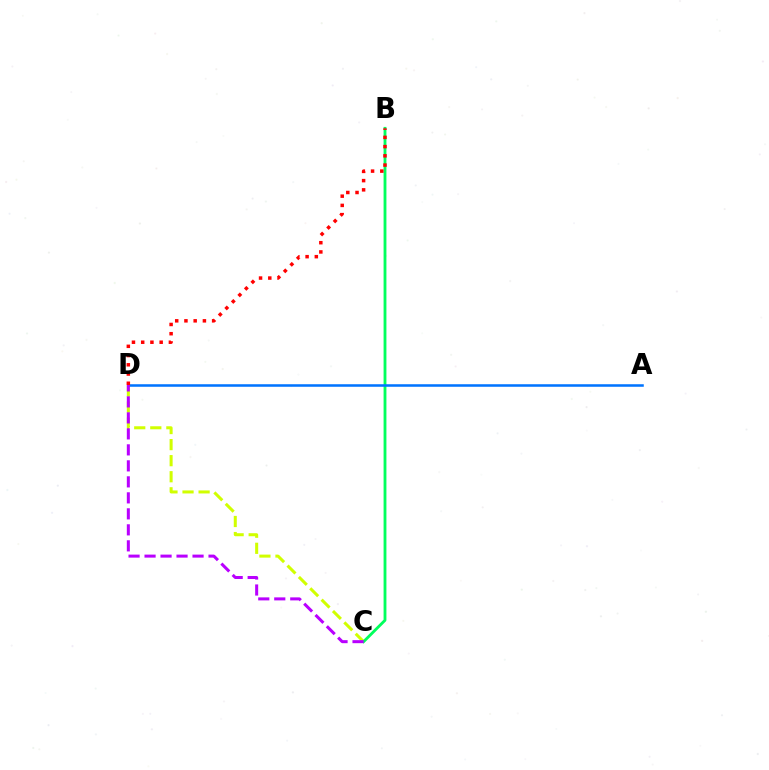{('C', 'D'): [{'color': '#d1ff00', 'line_style': 'dashed', 'thickness': 2.18}, {'color': '#b900ff', 'line_style': 'dashed', 'thickness': 2.17}], ('B', 'C'): [{'color': '#00ff5c', 'line_style': 'solid', 'thickness': 2.04}], ('A', 'D'): [{'color': '#0074ff', 'line_style': 'solid', 'thickness': 1.83}], ('B', 'D'): [{'color': '#ff0000', 'line_style': 'dotted', 'thickness': 2.51}]}